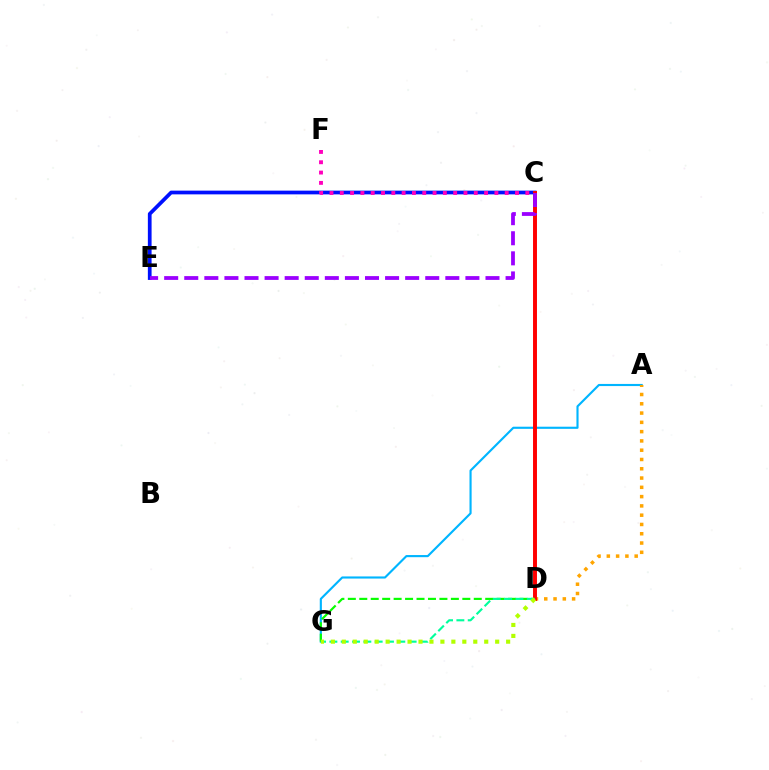{('A', 'G'): [{'color': '#00b5ff', 'line_style': 'solid', 'thickness': 1.54}], ('C', 'E'): [{'color': '#0010ff', 'line_style': 'solid', 'thickness': 2.68}, {'color': '#9b00ff', 'line_style': 'dashed', 'thickness': 2.73}], ('D', 'G'): [{'color': '#08ff00', 'line_style': 'dashed', 'thickness': 1.56}, {'color': '#00ff9d', 'line_style': 'dashed', 'thickness': 1.54}, {'color': '#b3ff00', 'line_style': 'dotted', 'thickness': 2.98}], ('A', 'D'): [{'color': '#ffa500', 'line_style': 'dotted', 'thickness': 2.52}], ('C', 'F'): [{'color': '#ff00bd', 'line_style': 'dotted', 'thickness': 2.8}], ('C', 'D'): [{'color': '#ff0000', 'line_style': 'solid', 'thickness': 2.84}]}